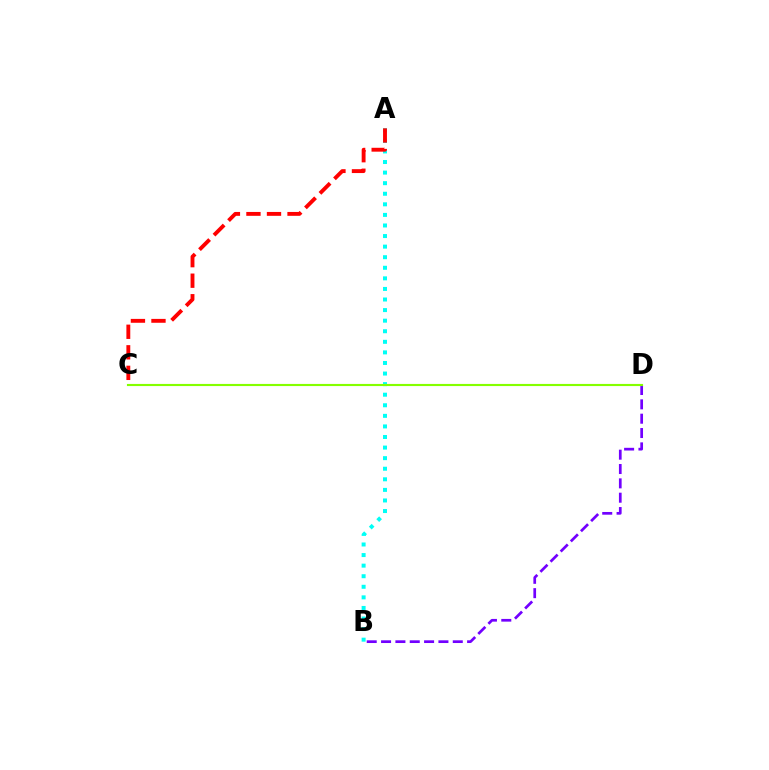{('A', 'B'): [{'color': '#00fff6', 'line_style': 'dotted', 'thickness': 2.87}], ('B', 'D'): [{'color': '#7200ff', 'line_style': 'dashed', 'thickness': 1.95}], ('A', 'C'): [{'color': '#ff0000', 'line_style': 'dashed', 'thickness': 2.79}], ('C', 'D'): [{'color': '#84ff00', 'line_style': 'solid', 'thickness': 1.54}]}